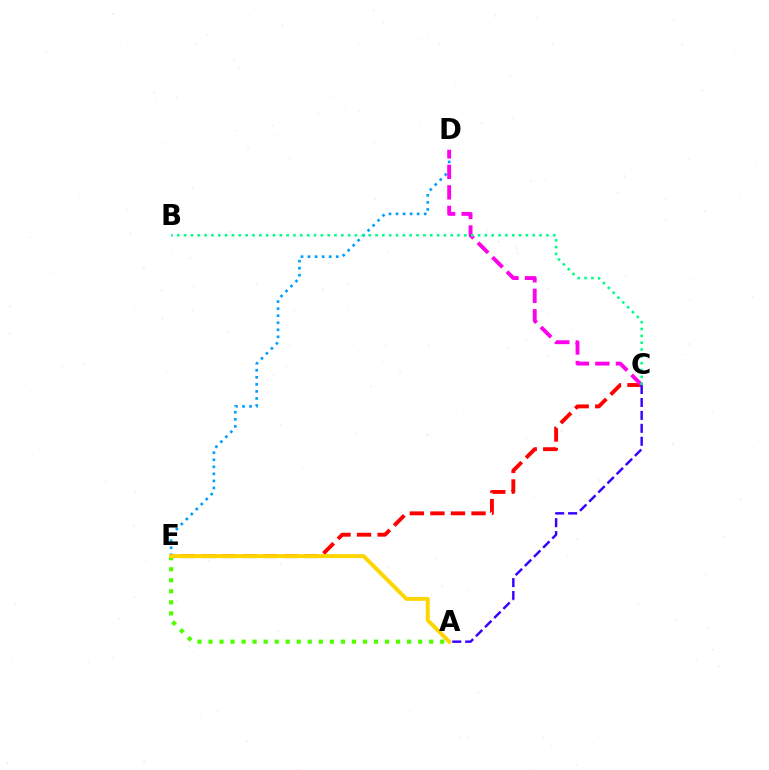{('D', 'E'): [{'color': '#009eff', 'line_style': 'dotted', 'thickness': 1.91}], ('C', 'E'): [{'color': '#ff0000', 'line_style': 'dashed', 'thickness': 2.79}], ('C', 'D'): [{'color': '#ff00ed', 'line_style': 'dashed', 'thickness': 2.78}], ('A', 'C'): [{'color': '#3700ff', 'line_style': 'dashed', 'thickness': 1.76}], ('B', 'C'): [{'color': '#00ff86', 'line_style': 'dotted', 'thickness': 1.86}], ('A', 'E'): [{'color': '#4fff00', 'line_style': 'dotted', 'thickness': 3.0}, {'color': '#ffd500', 'line_style': 'solid', 'thickness': 2.82}]}